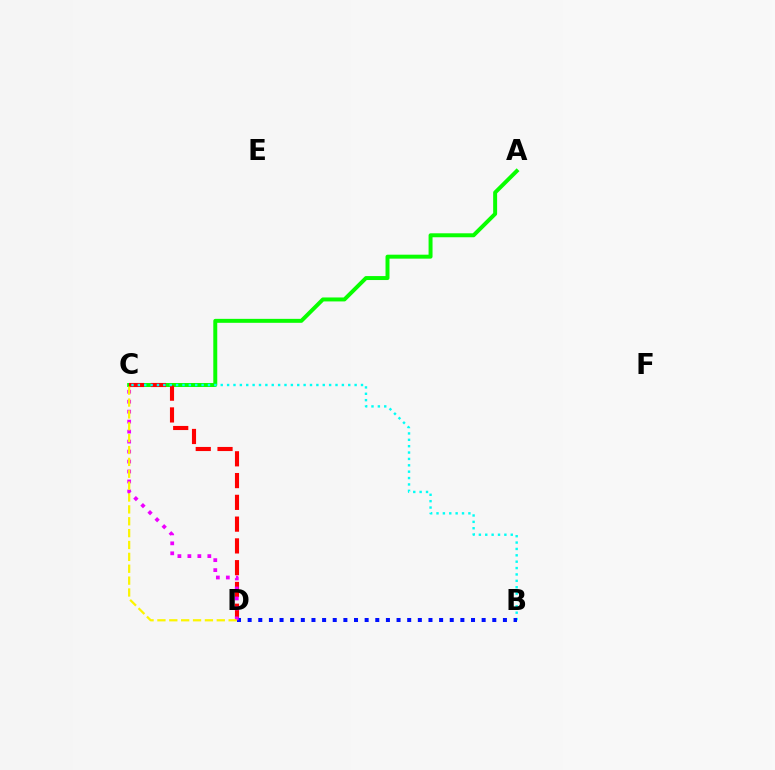{('A', 'C'): [{'color': '#08ff00', 'line_style': 'solid', 'thickness': 2.85}], ('C', 'D'): [{'color': '#ff0000', 'line_style': 'dashed', 'thickness': 2.96}, {'color': '#ee00ff', 'line_style': 'dotted', 'thickness': 2.71}, {'color': '#fcf500', 'line_style': 'dashed', 'thickness': 1.61}], ('B', 'C'): [{'color': '#00fff6', 'line_style': 'dotted', 'thickness': 1.73}], ('B', 'D'): [{'color': '#0010ff', 'line_style': 'dotted', 'thickness': 2.89}]}